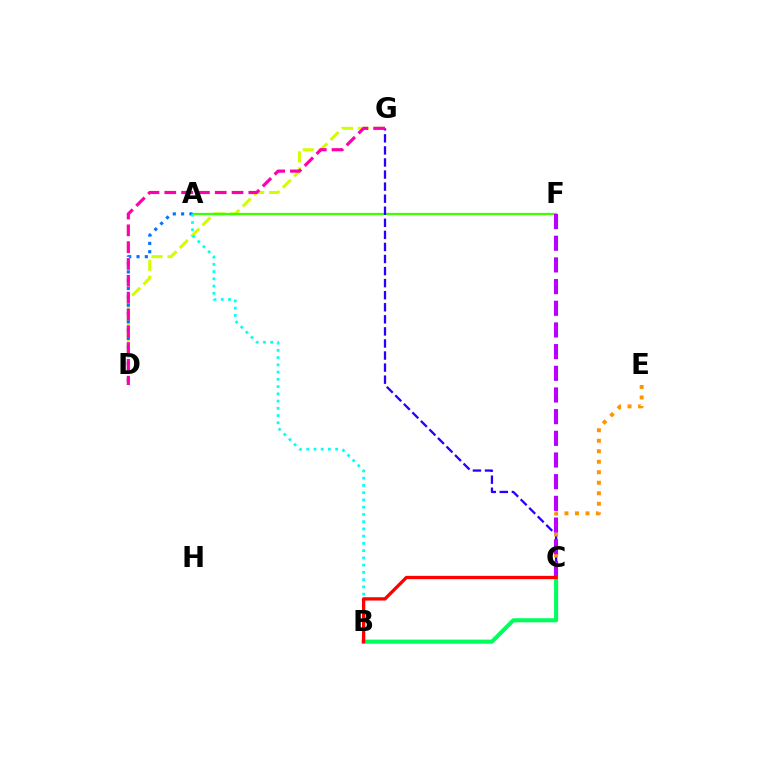{('D', 'G'): [{'color': '#d1ff00', 'line_style': 'dashed', 'thickness': 2.17}, {'color': '#ff00ac', 'line_style': 'dashed', 'thickness': 2.28}], ('A', 'F'): [{'color': '#3dff00', 'line_style': 'solid', 'thickness': 1.63}], ('C', 'G'): [{'color': '#2500ff', 'line_style': 'dashed', 'thickness': 1.64}], ('A', 'D'): [{'color': '#0074ff', 'line_style': 'dotted', 'thickness': 2.26}], ('C', 'E'): [{'color': '#ff9400', 'line_style': 'dotted', 'thickness': 2.85}], ('A', 'B'): [{'color': '#00fff6', 'line_style': 'dotted', 'thickness': 1.97}], ('B', 'C'): [{'color': '#00ff5c', 'line_style': 'solid', 'thickness': 2.95}, {'color': '#ff0000', 'line_style': 'solid', 'thickness': 2.38}], ('C', 'F'): [{'color': '#b900ff', 'line_style': 'dashed', 'thickness': 2.94}]}